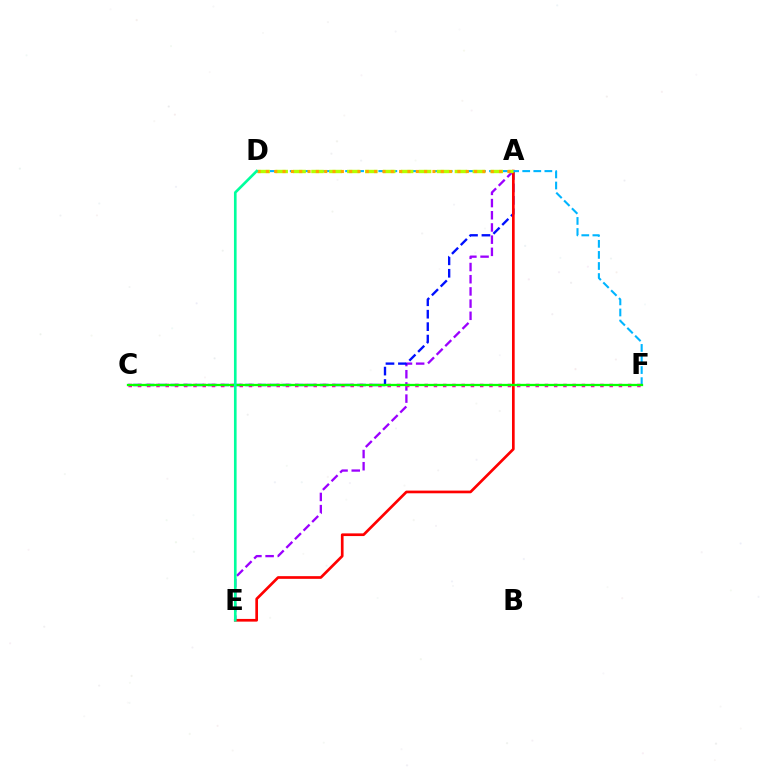{('A', 'E'): [{'color': '#9b00ff', 'line_style': 'dashed', 'thickness': 1.66}, {'color': '#ff0000', 'line_style': 'solid', 'thickness': 1.94}], ('A', 'C'): [{'color': '#0010ff', 'line_style': 'dashed', 'thickness': 1.69}], ('D', 'F'): [{'color': '#00b5ff', 'line_style': 'dashed', 'thickness': 1.5}], ('C', 'F'): [{'color': '#ff00bd', 'line_style': 'dotted', 'thickness': 2.51}, {'color': '#08ff00', 'line_style': 'solid', 'thickness': 1.65}], ('A', 'D'): [{'color': '#b3ff00', 'line_style': 'dashed', 'thickness': 2.43}, {'color': '#ffa500', 'line_style': 'dotted', 'thickness': 2.26}], ('D', 'E'): [{'color': '#00ff9d', 'line_style': 'solid', 'thickness': 1.91}]}